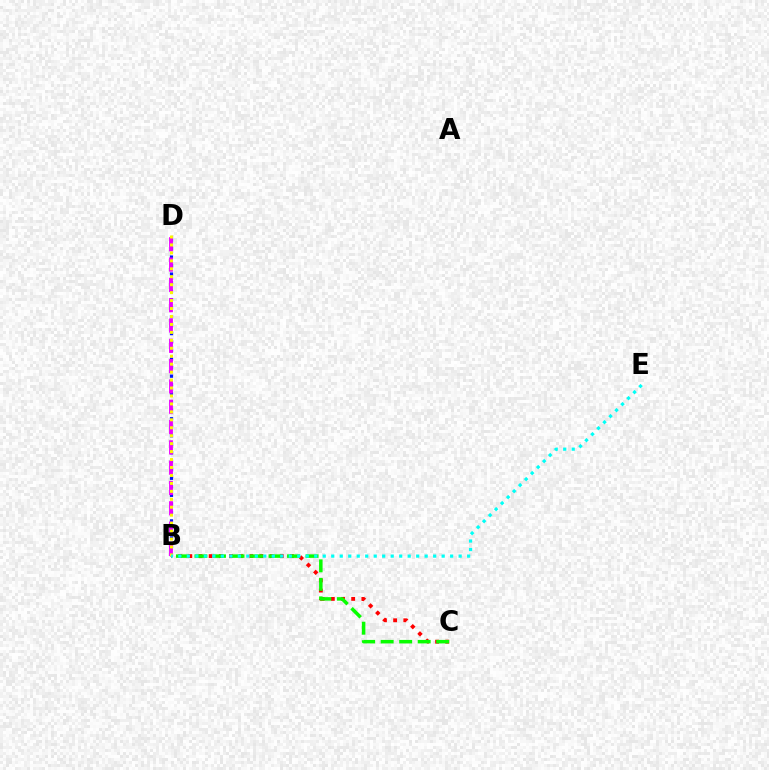{('B', 'D'): [{'color': '#0010ff', 'line_style': 'dotted', 'thickness': 2.31}, {'color': '#ee00ff', 'line_style': 'dashed', 'thickness': 2.76}, {'color': '#fcf500', 'line_style': 'dotted', 'thickness': 2.16}], ('B', 'C'): [{'color': '#ff0000', 'line_style': 'dotted', 'thickness': 2.76}, {'color': '#08ff00', 'line_style': 'dashed', 'thickness': 2.52}], ('B', 'E'): [{'color': '#00fff6', 'line_style': 'dotted', 'thickness': 2.31}]}